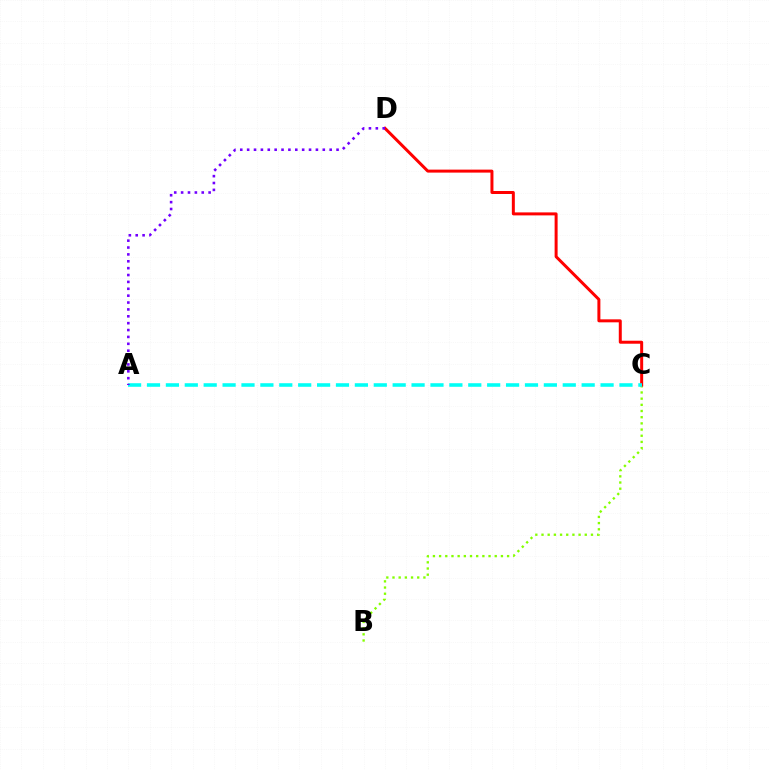{('B', 'C'): [{'color': '#84ff00', 'line_style': 'dotted', 'thickness': 1.68}], ('C', 'D'): [{'color': '#ff0000', 'line_style': 'solid', 'thickness': 2.15}], ('A', 'C'): [{'color': '#00fff6', 'line_style': 'dashed', 'thickness': 2.57}], ('A', 'D'): [{'color': '#7200ff', 'line_style': 'dotted', 'thickness': 1.87}]}